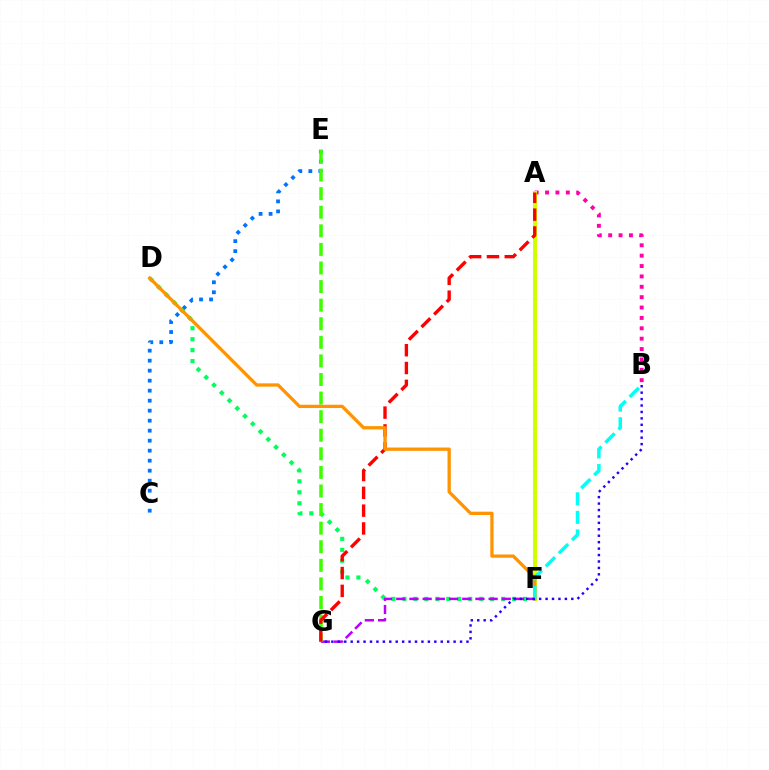{('A', 'B'): [{'color': '#ff00ac', 'line_style': 'dotted', 'thickness': 2.82}], ('A', 'F'): [{'color': '#d1ff00', 'line_style': 'solid', 'thickness': 2.89}], ('C', 'E'): [{'color': '#0074ff', 'line_style': 'dotted', 'thickness': 2.72}], ('D', 'F'): [{'color': '#00ff5c', 'line_style': 'dotted', 'thickness': 2.98}, {'color': '#ff9400', 'line_style': 'solid', 'thickness': 2.36}], ('F', 'G'): [{'color': '#b900ff', 'line_style': 'dashed', 'thickness': 1.79}], ('E', 'G'): [{'color': '#3dff00', 'line_style': 'dashed', 'thickness': 2.52}], ('A', 'G'): [{'color': '#ff0000', 'line_style': 'dashed', 'thickness': 2.42}], ('B', 'F'): [{'color': '#00fff6', 'line_style': 'dashed', 'thickness': 2.52}], ('B', 'G'): [{'color': '#2500ff', 'line_style': 'dotted', 'thickness': 1.75}]}